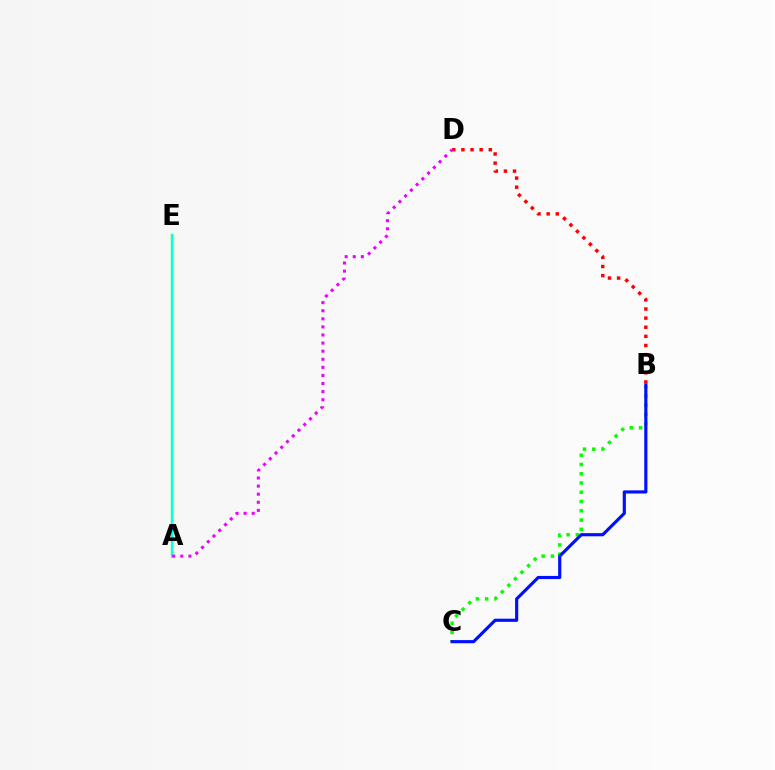{('B', 'C'): [{'color': '#08ff00', 'line_style': 'dotted', 'thickness': 2.52}, {'color': '#0010ff', 'line_style': 'solid', 'thickness': 2.27}], ('A', 'E'): [{'color': '#fcf500', 'line_style': 'solid', 'thickness': 2.39}, {'color': '#00fff6', 'line_style': 'solid', 'thickness': 1.68}], ('B', 'D'): [{'color': '#ff0000', 'line_style': 'dotted', 'thickness': 2.48}], ('A', 'D'): [{'color': '#ee00ff', 'line_style': 'dotted', 'thickness': 2.2}]}